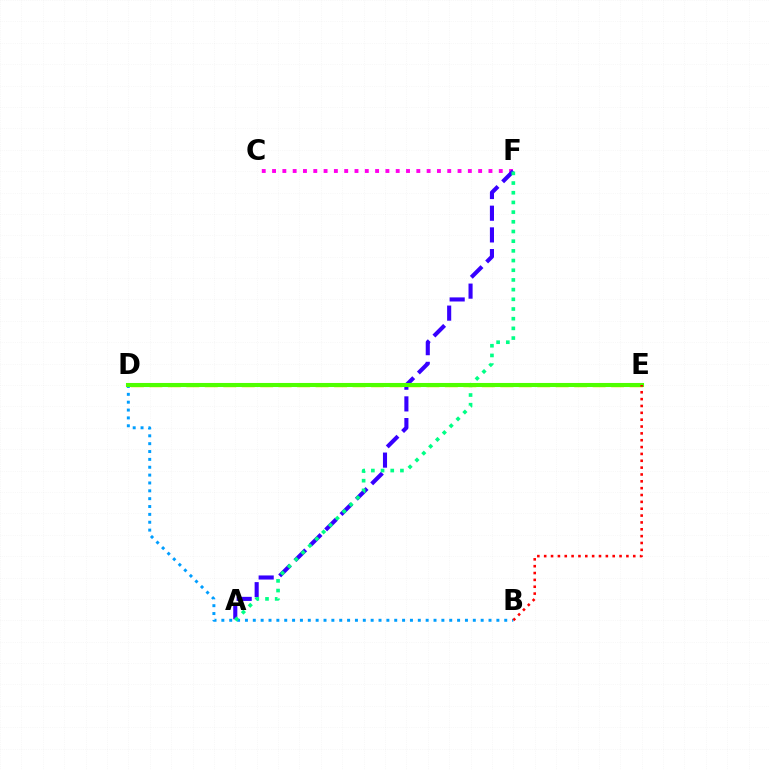{('D', 'E'): [{'color': '#ffd500', 'line_style': 'dashed', 'thickness': 2.51}, {'color': '#4fff00', 'line_style': 'solid', 'thickness': 2.93}], ('C', 'F'): [{'color': '#ff00ed', 'line_style': 'dotted', 'thickness': 2.8}], ('A', 'F'): [{'color': '#3700ff', 'line_style': 'dashed', 'thickness': 2.95}, {'color': '#00ff86', 'line_style': 'dotted', 'thickness': 2.63}], ('B', 'D'): [{'color': '#009eff', 'line_style': 'dotted', 'thickness': 2.13}], ('B', 'E'): [{'color': '#ff0000', 'line_style': 'dotted', 'thickness': 1.86}]}